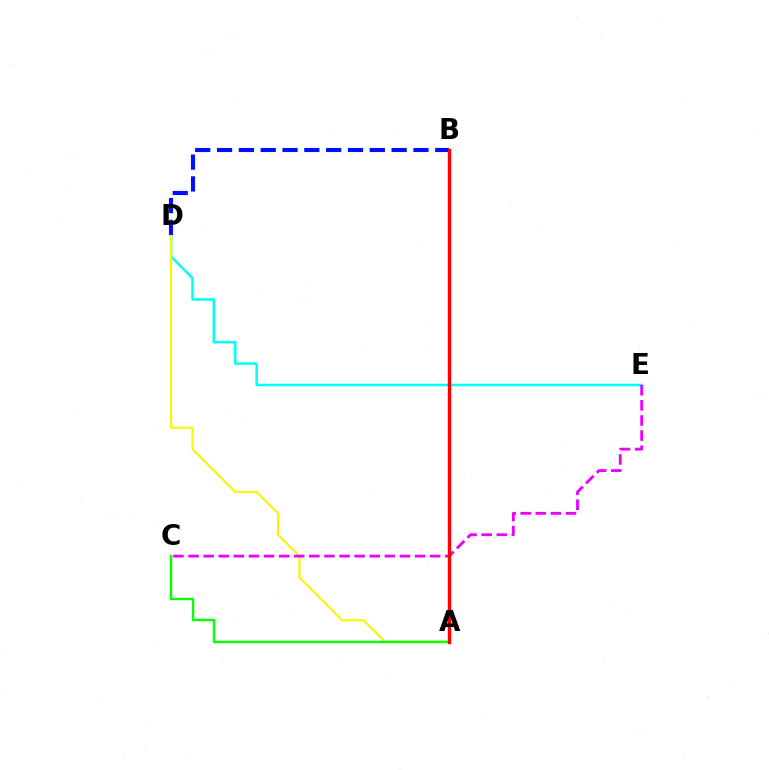{('D', 'E'): [{'color': '#00fff6', 'line_style': 'solid', 'thickness': 1.79}], ('A', 'D'): [{'color': '#fcf500', 'line_style': 'solid', 'thickness': 1.54}], ('B', 'D'): [{'color': '#0010ff', 'line_style': 'dashed', 'thickness': 2.96}], ('A', 'C'): [{'color': '#08ff00', 'line_style': 'solid', 'thickness': 1.75}], ('C', 'E'): [{'color': '#ee00ff', 'line_style': 'dashed', 'thickness': 2.05}], ('A', 'B'): [{'color': '#ff0000', 'line_style': 'solid', 'thickness': 2.46}]}